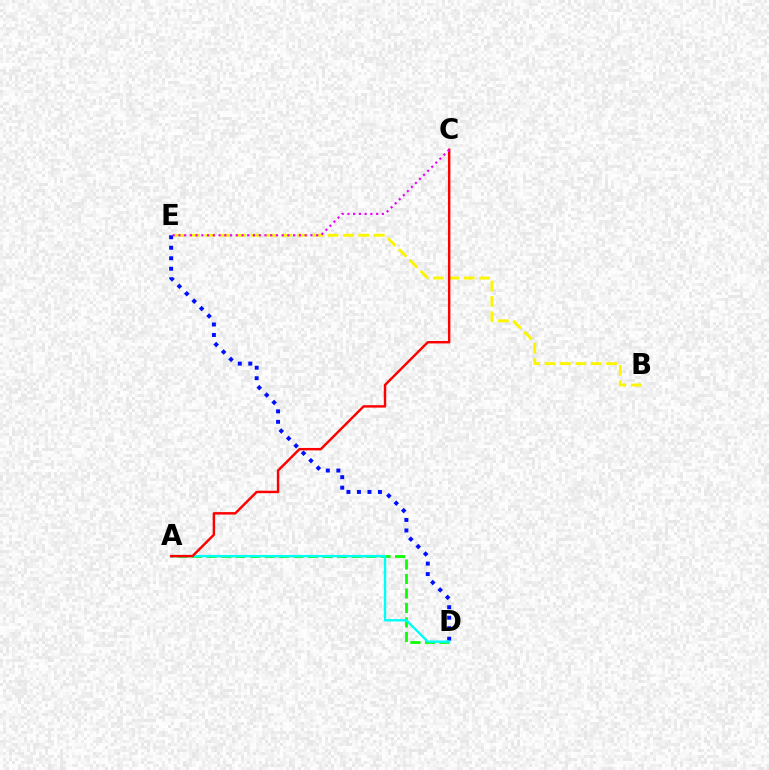{('A', 'D'): [{'color': '#08ff00', 'line_style': 'dashed', 'thickness': 1.97}, {'color': '#00fff6', 'line_style': 'solid', 'thickness': 1.72}], ('D', 'E'): [{'color': '#0010ff', 'line_style': 'dotted', 'thickness': 2.85}], ('B', 'E'): [{'color': '#fcf500', 'line_style': 'dashed', 'thickness': 2.09}], ('A', 'C'): [{'color': '#ff0000', 'line_style': 'solid', 'thickness': 1.75}], ('C', 'E'): [{'color': '#ee00ff', 'line_style': 'dotted', 'thickness': 1.56}]}